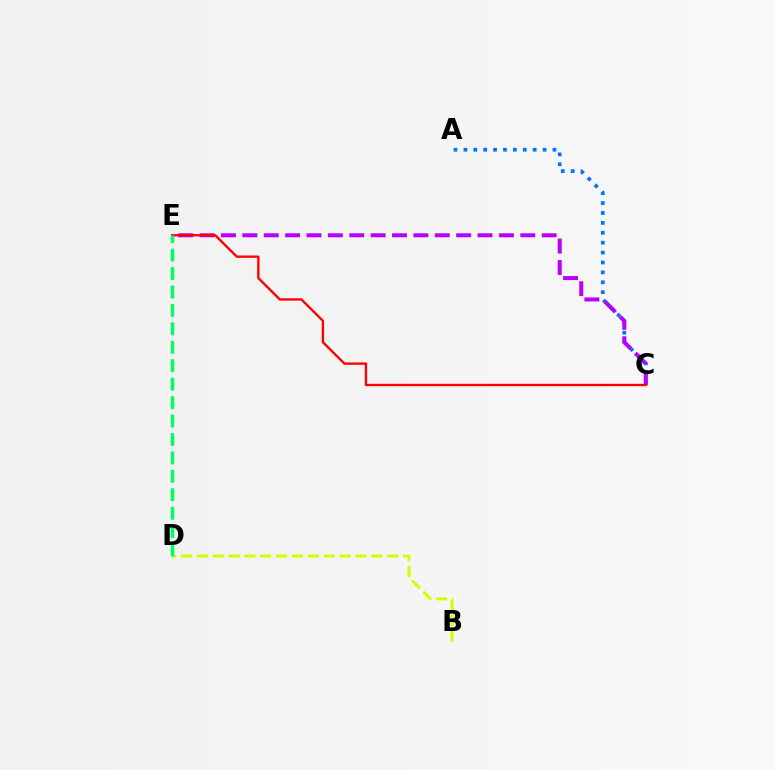{('B', 'D'): [{'color': '#d1ff00', 'line_style': 'dashed', 'thickness': 2.15}], ('A', 'C'): [{'color': '#0074ff', 'line_style': 'dotted', 'thickness': 2.69}], ('C', 'E'): [{'color': '#b900ff', 'line_style': 'dashed', 'thickness': 2.9}, {'color': '#ff0000', 'line_style': 'solid', 'thickness': 1.7}], ('D', 'E'): [{'color': '#00ff5c', 'line_style': 'dashed', 'thickness': 2.5}]}